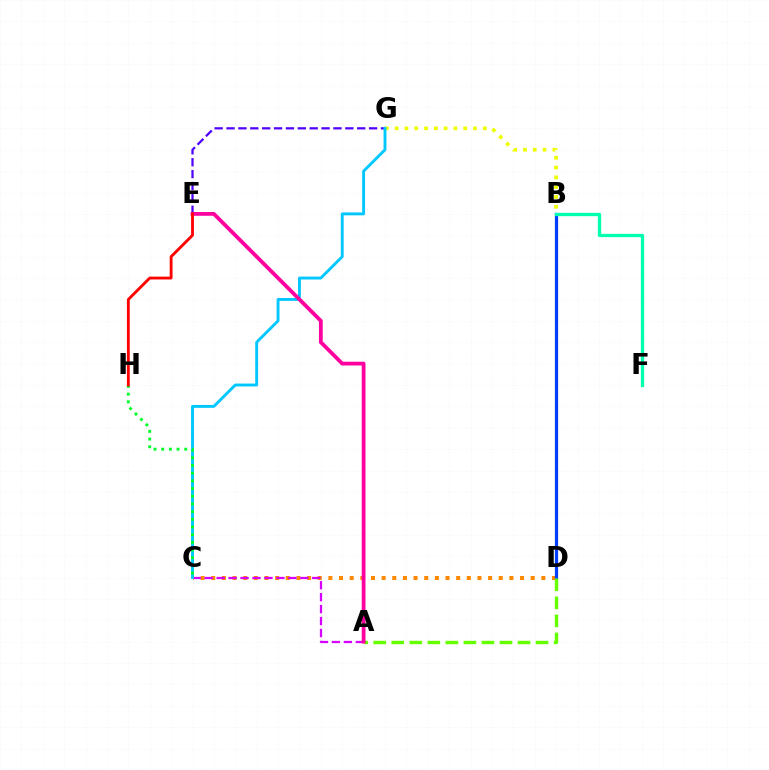{('E', 'G'): [{'color': '#4f00ff', 'line_style': 'dashed', 'thickness': 1.61}], ('C', 'D'): [{'color': '#ff8800', 'line_style': 'dotted', 'thickness': 2.89}], ('B', 'G'): [{'color': '#eeff00', 'line_style': 'dotted', 'thickness': 2.66}], ('B', 'D'): [{'color': '#003fff', 'line_style': 'solid', 'thickness': 2.32}], ('A', 'C'): [{'color': '#d600ff', 'line_style': 'dashed', 'thickness': 1.62}], ('C', 'G'): [{'color': '#00c7ff', 'line_style': 'solid', 'thickness': 2.08}], ('B', 'F'): [{'color': '#00ffaf', 'line_style': 'solid', 'thickness': 2.39}], ('A', 'D'): [{'color': '#66ff00', 'line_style': 'dashed', 'thickness': 2.45}], ('A', 'E'): [{'color': '#ff00a0', 'line_style': 'solid', 'thickness': 2.72}], ('C', 'H'): [{'color': '#00ff27', 'line_style': 'dotted', 'thickness': 2.09}], ('E', 'H'): [{'color': '#ff0000', 'line_style': 'solid', 'thickness': 2.04}]}